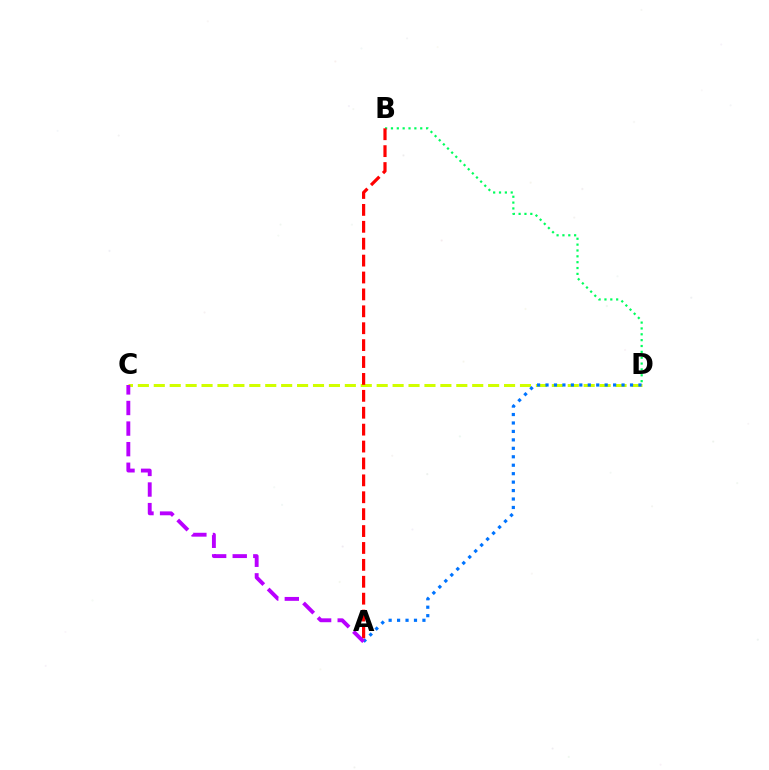{('B', 'D'): [{'color': '#00ff5c', 'line_style': 'dotted', 'thickness': 1.59}], ('C', 'D'): [{'color': '#d1ff00', 'line_style': 'dashed', 'thickness': 2.16}], ('A', 'B'): [{'color': '#ff0000', 'line_style': 'dashed', 'thickness': 2.3}], ('A', 'D'): [{'color': '#0074ff', 'line_style': 'dotted', 'thickness': 2.3}], ('A', 'C'): [{'color': '#b900ff', 'line_style': 'dashed', 'thickness': 2.8}]}